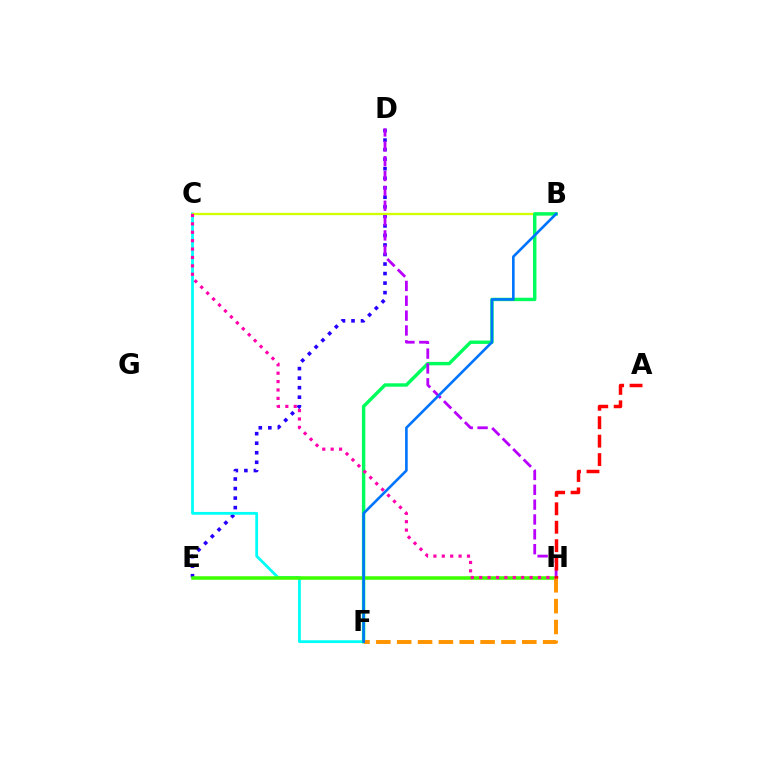{('D', 'E'): [{'color': '#2500ff', 'line_style': 'dotted', 'thickness': 2.59}], ('C', 'F'): [{'color': '#00fff6', 'line_style': 'solid', 'thickness': 2.01}], ('B', 'C'): [{'color': '#d1ff00', 'line_style': 'solid', 'thickness': 1.67}], ('B', 'F'): [{'color': '#00ff5c', 'line_style': 'solid', 'thickness': 2.46}, {'color': '#0074ff', 'line_style': 'solid', 'thickness': 1.89}], ('E', 'H'): [{'color': '#3dff00', 'line_style': 'solid', 'thickness': 2.55}], ('F', 'H'): [{'color': '#ff9400', 'line_style': 'dashed', 'thickness': 2.83}], ('D', 'H'): [{'color': '#b900ff', 'line_style': 'dashed', 'thickness': 2.02}], ('C', 'H'): [{'color': '#ff00ac', 'line_style': 'dotted', 'thickness': 2.28}], ('A', 'H'): [{'color': '#ff0000', 'line_style': 'dashed', 'thickness': 2.51}]}